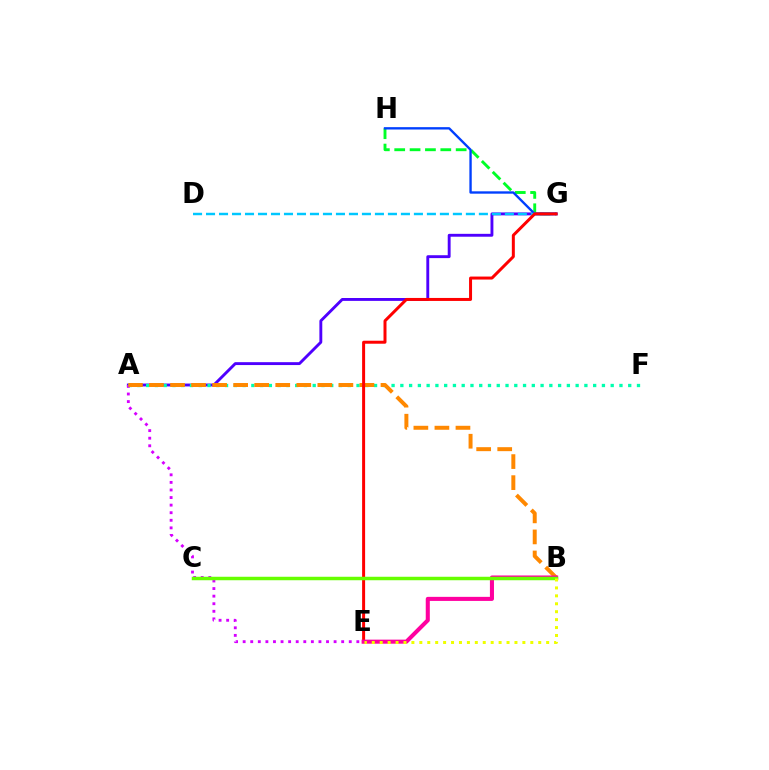{('G', 'H'): [{'color': '#00ff27', 'line_style': 'dashed', 'thickness': 2.09}, {'color': '#003fff', 'line_style': 'solid', 'thickness': 1.7}], ('A', 'G'): [{'color': '#4f00ff', 'line_style': 'solid', 'thickness': 2.08}], ('A', 'E'): [{'color': '#d600ff', 'line_style': 'dotted', 'thickness': 2.06}], ('A', 'F'): [{'color': '#00ffaf', 'line_style': 'dotted', 'thickness': 2.38}], ('D', 'G'): [{'color': '#00c7ff', 'line_style': 'dashed', 'thickness': 1.77}], ('A', 'B'): [{'color': '#ff8800', 'line_style': 'dashed', 'thickness': 2.86}], ('E', 'G'): [{'color': '#ff0000', 'line_style': 'solid', 'thickness': 2.15}], ('B', 'E'): [{'color': '#ff00a0', 'line_style': 'solid', 'thickness': 2.93}, {'color': '#eeff00', 'line_style': 'dotted', 'thickness': 2.15}], ('B', 'C'): [{'color': '#66ff00', 'line_style': 'solid', 'thickness': 2.5}]}